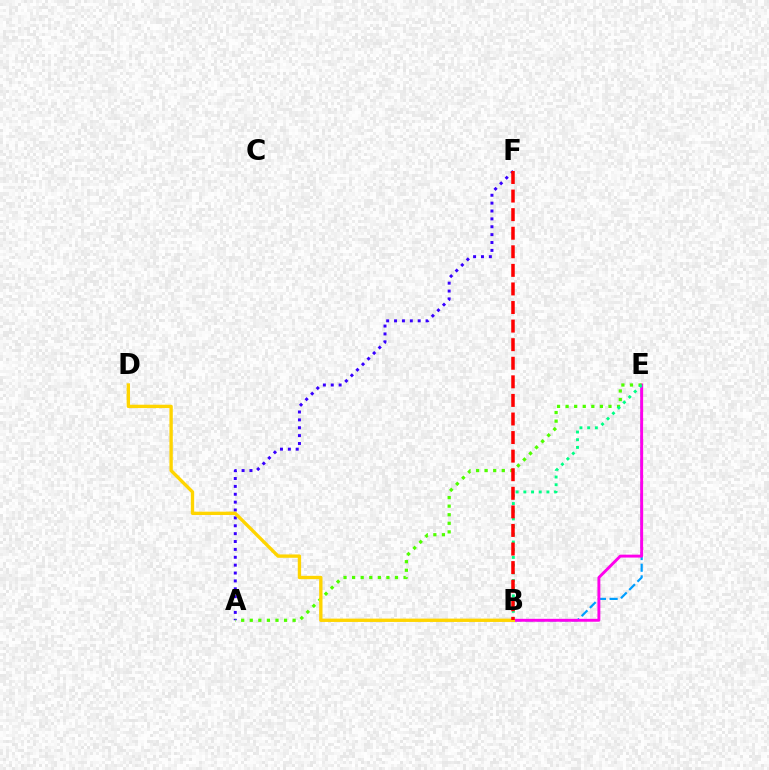{('B', 'E'): [{'color': '#009eff', 'line_style': 'dashed', 'thickness': 1.59}, {'color': '#ff00ed', 'line_style': 'solid', 'thickness': 2.1}, {'color': '#00ff86', 'line_style': 'dotted', 'thickness': 2.09}], ('A', 'F'): [{'color': '#3700ff', 'line_style': 'dotted', 'thickness': 2.14}], ('A', 'E'): [{'color': '#4fff00', 'line_style': 'dotted', 'thickness': 2.33}], ('B', 'D'): [{'color': '#ffd500', 'line_style': 'solid', 'thickness': 2.41}], ('B', 'F'): [{'color': '#ff0000', 'line_style': 'dashed', 'thickness': 2.52}]}